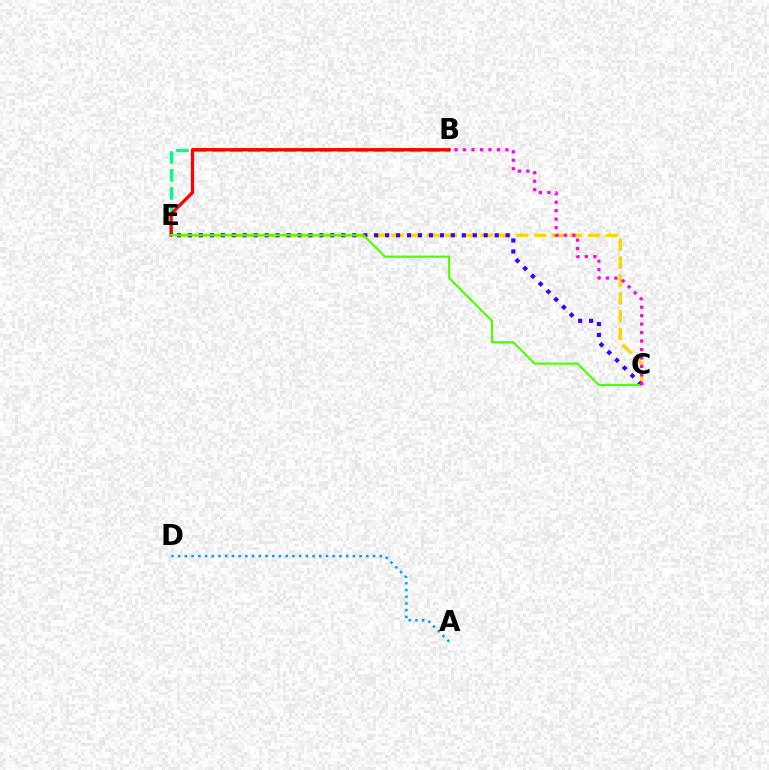{('C', 'E'): [{'color': '#ffd500', 'line_style': 'dashed', 'thickness': 2.43}, {'color': '#3700ff', 'line_style': 'dotted', 'thickness': 2.98}, {'color': '#4fff00', 'line_style': 'solid', 'thickness': 1.56}], ('B', 'E'): [{'color': '#00ff86', 'line_style': 'dashed', 'thickness': 2.44}, {'color': '#ff0000', 'line_style': 'solid', 'thickness': 2.36}], ('A', 'D'): [{'color': '#009eff', 'line_style': 'dotted', 'thickness': 1.83}], ('B', 'C'): [{'color': '#ff00ed', 'line_style': 'dotted', 'thickness': 2.3}]}